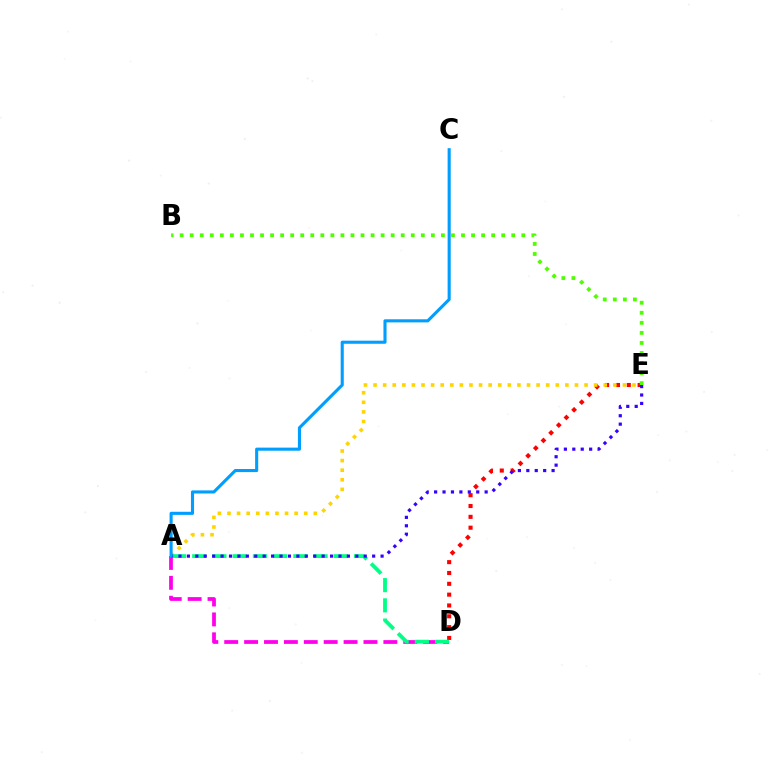{('A', 'D'): [{'color': '#ff00ed', 'line_style': 'dashed', 'thickness': 2.7}, {'color': '#00ff86', 'line_style': 'dashed', 'thickness': 2.75}], ('D', 'E'): [{'color': '#ff0000', 'line_style': 'dotted', 'thickness': 2.94}], ('A', 'E'): [{'color': '#ffd500', 'line_style': 'dotted', 'thickness': 2.61}, {'color': '#3700ff', 'line_style': 'dotted', 'thickness': 2.29}], ('A', 'C'): [{'color': '#009eff', 'line_style': 'solid', 'thickness': 2.23}], ('B', 'E'): [{'color': '#4fff00', 'line_style': 'dotted', 'thickness': 2.73}]}